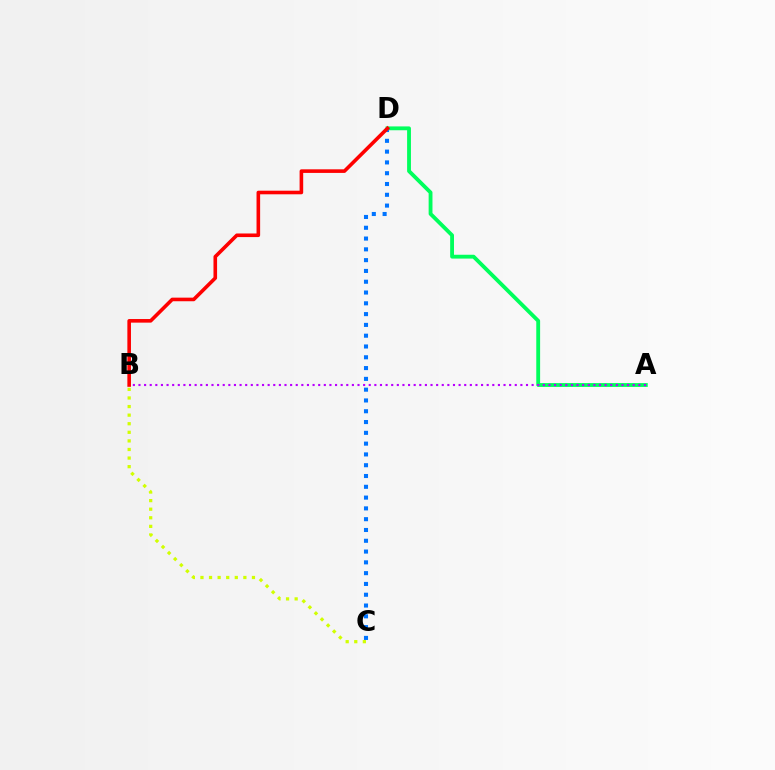{('A', 'D'): [{'color': '#00ff5c', 'line_style': 'solid', 'thickness': 2.76}], ('A', 'B'): [{'color': '#b900ff', 'line_style': 'dotted', 'thickness': 1.53}], ('B', 'C'): [{'color': '#d1ff00', 'line_style': 'dotted', 'thickness': 2.33}], ('C', 'D'): [{'color': '#0074ff', 'line_style': 'dotted', 'thickness': 2.93}], ('B', 'D'): [{'color': '#ff0000', 'line_style': 'solid', 'thickness': 2.59}]}